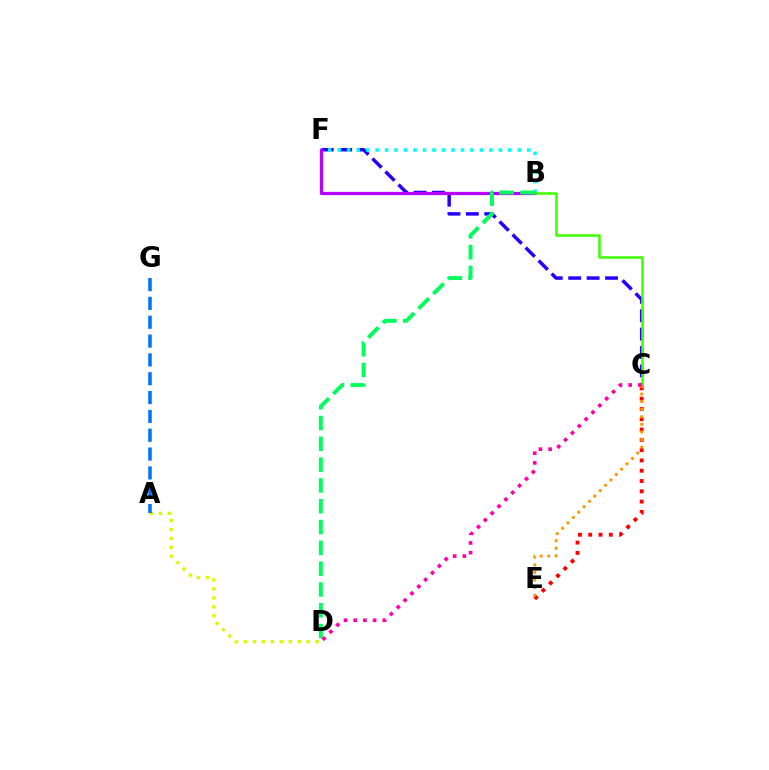{('A', 'D'): [{'color': '#d1ff00', 'line_style': 'dotted', 'thickness': 2.44}], ('C', 'F'): [{'color': '#2500ff', 'line_style': 'dashed', 'thickness': 2.5}], ('B', 'F'): [{'color': '#00fff6', 'line_style': 'dotted', 'thickness': 2.58}, {'color': '#b900ff', 'line_style': 'solid', 'thickness': 2.33}], ('B', 'C'): [{'color': '#3dff00', 'line_style': 'solid', 'thickness': 1.8}], ('C', 'E'): [{'color': '#ff0000', 'line_style': 'dotted', 'thickness': 2.8}, {'color': '#ff9400', 'line_style': 'dotted', 'thickness': 2.06}], ('B', 'D'): [{'color': '#00ff5c', 'line_style': 'dashed', 'thickness': 2.83}], ('C', 'D'): [{'color': '#ff00ac', 'line_style': 'dotted', 'thickness': 2.63}], ('A', 'G'): [{'color': '#0074ff', 'line_style': 'dashed', 'thickness': 2.56}]}